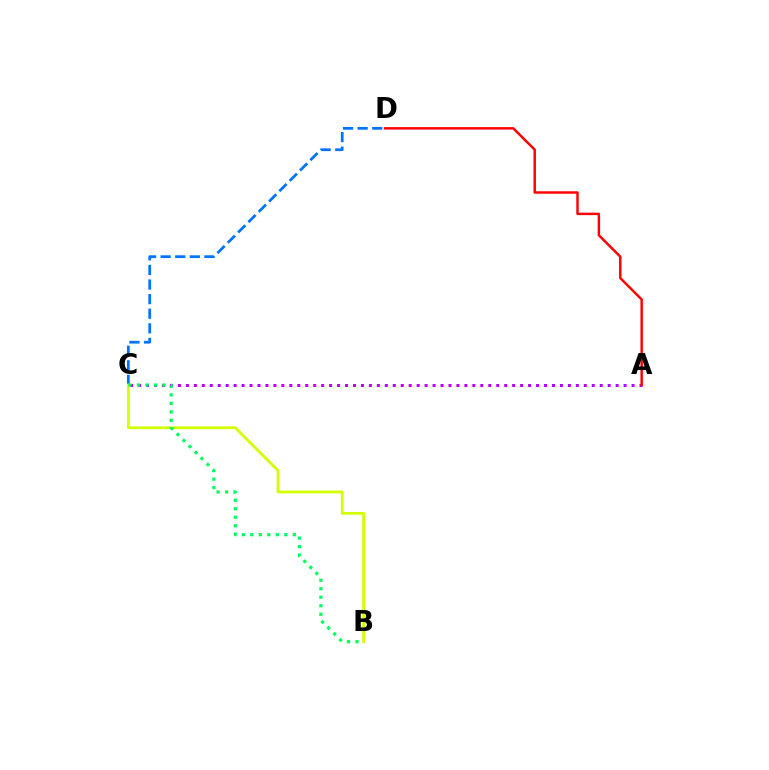{('C', 'D'): [{'color': '#0074ff', 'line_style': 'dashed', 'thickness': 1.98}], ('A', 'C'): [{'color': '#b900ff', 'line_style': 'dotted', 'thickness': 2.16}], ('B', 'C'): [{'color': '#d1ff00', 'line_style': 'solid', 'thickness': 2.0}, {'color': '#00ff5c', 'line_style': 'dotted', 'thickness': 2.31}], ('A', 'D'): [{'color': '#ff0000', 'line_style': 'solid', 'thickness': 1.77}]}